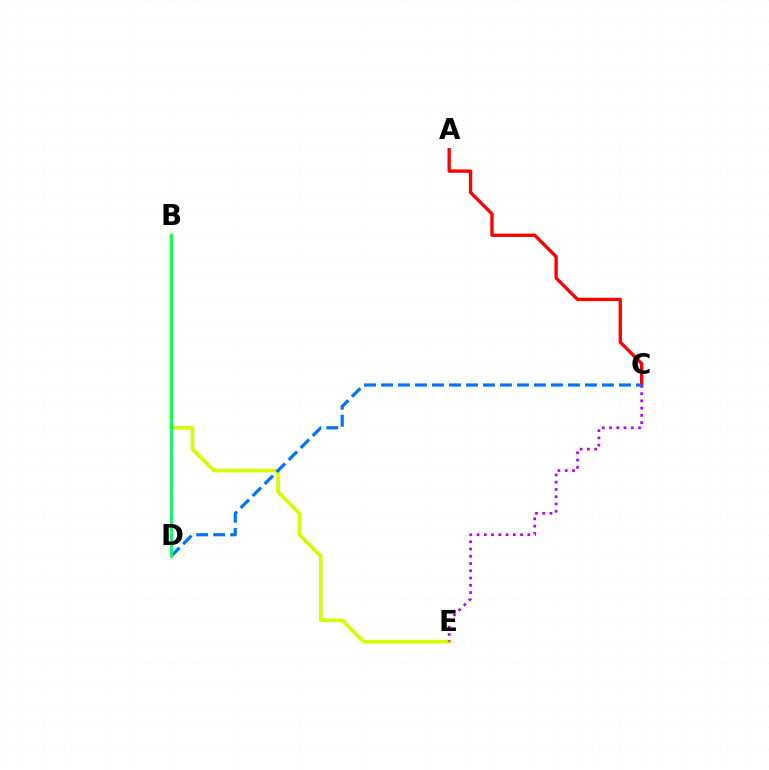{('A', 'C'): [{'color': '#ff0000', 'line_style': 'solid', 'thickness': 2.4}], ('B', 'E'): [{'color': '#d1ff00', 'line_style': 'solid', 'thickness': 2.63}], ('C', 'E'): [{'color': '#b900ff', 'line_style': 'dotted', 'thickness': 1.97}], ('C', 'D'): [{'color': '#0074ff', 'line_style': 'dashed', 'thickness': 2.31}], ('B', 'D'): [{'color': '#00ff5c', 'line_style': 'solid', 'thickness': 1.99}]}